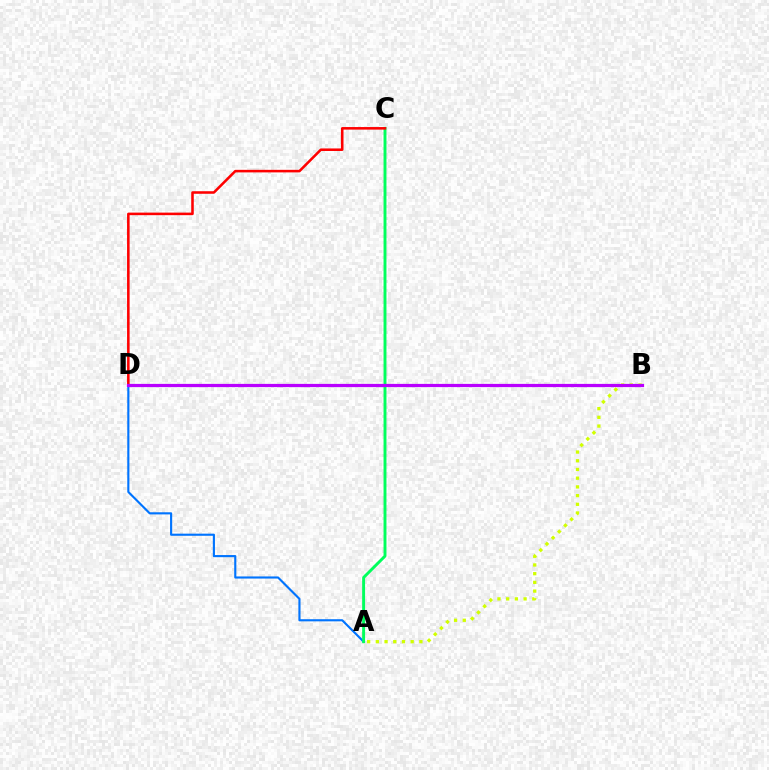{('A', 'D'): [{'color': '#0074ff', 'line_style': 'solid', 'thickness': 1.54}], ('A', 'B'): [{'color': '#d1ff00', 'line_style': 'dotted', 'thickness': 2.37}], ('A', 'C'): [{'color': '#00ff5c', 'line_style': 'solid', 'thickness': 2.1}], ('C', 'D'): [{'color': '#ff0000', 'line_style': 'solid', 'thickness': 1.84}], ('B', 'D'): [{'color': '#b900ff', 'line_style': 'solid', 'thickness': 2.32}]}